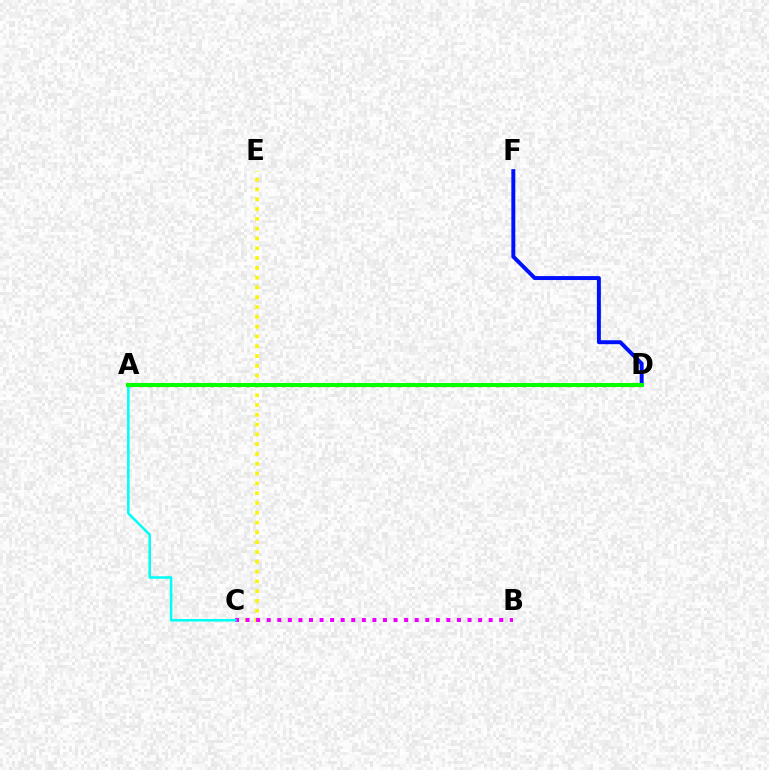{('C', 'E'): [{'color': '#fcf500', 'line_style': 'dotted', 'thickness': 2.66}], ('B', 'C'): [{'color': '#ee00ff', 'line_style': 'dotted', 'thickness': 2.87}], ('D', 'F'): [{'color': '#0010ff', 'line_style': 'solid', 'thickness': 2.84}], ('A', 'C'): [{'color': '#00fff6', 'line_style': 'solid', 'thickness': 1.84}], ('A', 'D'): [{'color': '#ff0000', 'line_style': 'dotted', 'thickness': 2.43}, {'color': '#08ff00', 'line_style': 'solid', 'thickness': 2.9}]}